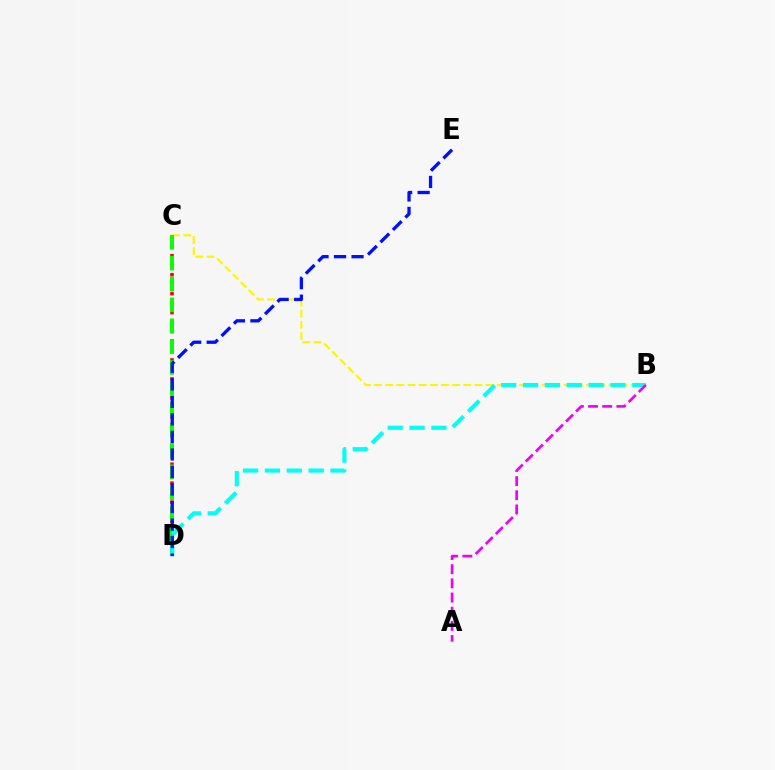{('C', 'D'): [{'color': '#ff0000', 'line_style': 'dotted', 'thickness': 2.57}, {'color': '#08ff00', 'line_style': 'dashed', 'thickness': 2.84}], ('B', 'C'): [{'color': '#fcf500', 'line_style': 'dashed', 'thickness': 1.52}], ('B', 'D'): [{'color': '#00fff6', 'line_style': 'dashed', 'thickness': 2.97}], ('A', 'B'): [{'color': '#ee00ff', 'line_style': 'dashed', 'thickness': 1.93}], ('D', 'E'): [{'color': '#0010ff', 'line_style': 'dashed', 'thickness': 2.38}]}